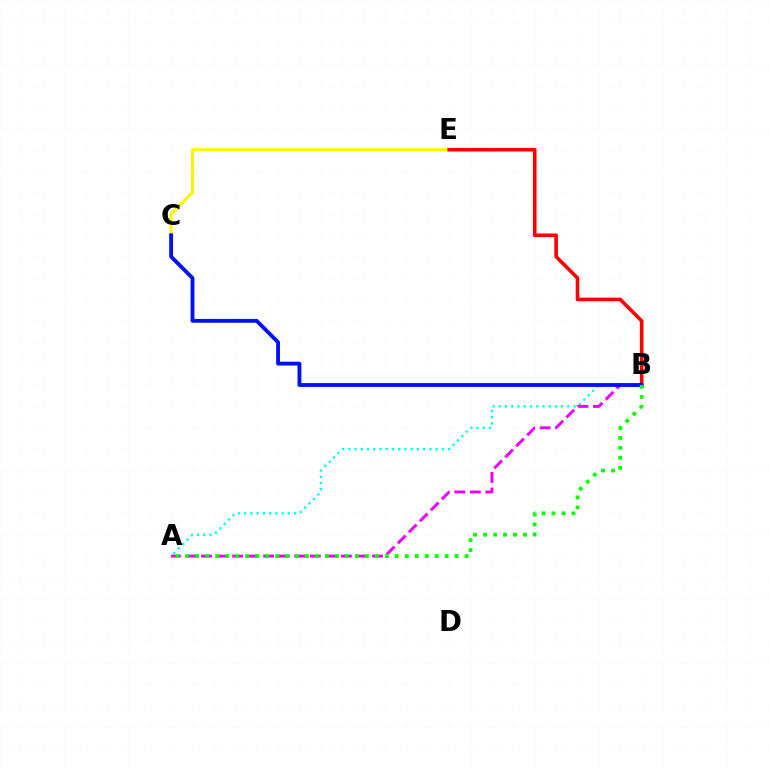{('C', 'E'): [{'color': '#fcf500', 'line_style': 'solid', 'thickness': 2.18}], ('A', 'B'): [{'color': '#00fff6', 'line_style': 'dotted', 'thickness': 1.69}, {'color': '#ee00ff', 'line_style': 'dashed', 'thickness': 2.11}, {'color': '#08ff00', 'line_style': 'dotted', 'thickness': 2.71}], ('B', 'E'): [{'color': '#ff0000', 'line_style': 'solid', 'thickness': 2.6}], ('B', 'C'): [{'color': '#0010ff', 'line_style': 'solid', 'thickness': 2.76}]}